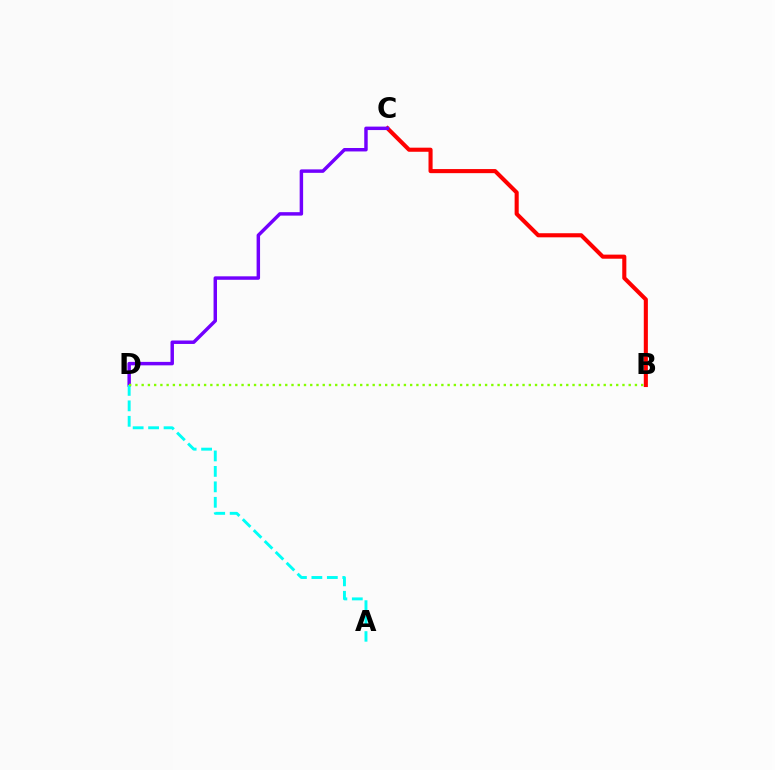{('B', 'C'): [{'color': '#ff0000', 'line_style': 'solid', 'thickness': 2.95}], ('C', 'D'): [{'color': '#7200ff', 'line_style': 'solid', 'thickness': 2.49}], ('A', 'D'): [{'color': '#00fff6', 'line_style': 'dashed', 'thickness': 2.1}], ('B', 'D'): [{'color': '#84ff00', 'line_style': 'dotted', 'thickness': 1.7}]}